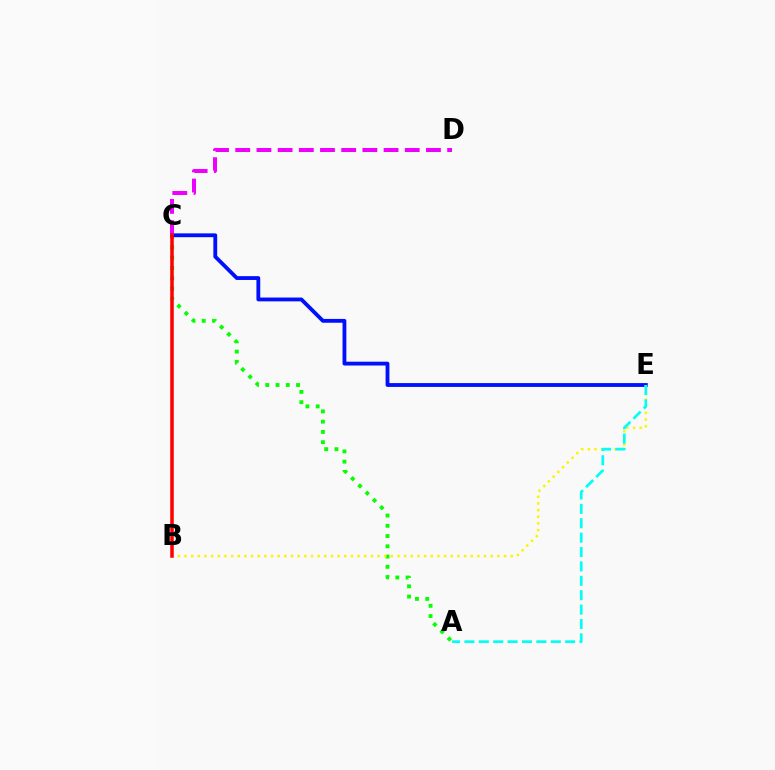{('A', 'C'): [{'color': '#08ff00', 'line_style': 'dotted', 'thickness': 2.79}], ('C', 'E'): [{'color': '#0010ff', 'line_style': 'solid', 'thickness': 2.75}], ('B', 'E'): [{'color': '#fcf500', 'line_style': 'dotted', 'thickness': 1.81}], ('C', 'D'): [{'color': '#ee00ff', 'line_style': 'dashed', 'thickness': 2.88}], ('B', 'C'): [{'color': '#ff0000', 'line_style': 'solid', 'thickness': 2.53}], ('A', 'E'): [{'color': '#00fff6', 'line_style': 'dashed', 'thickness': 1.95}]}